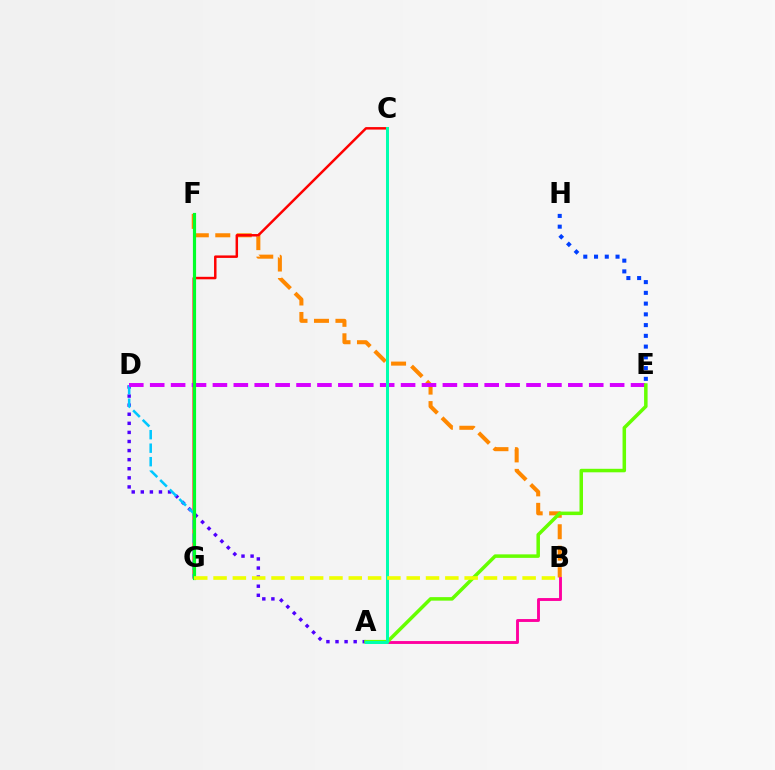{('B', 'F'): [{'color': '#ff8800', 'line_style': 'dashed', 'thickness': 2.92}], ('A', 'B'): [{'color': '#ff00a0', 'line_style': 'solid', 'thickness': 2.08}], ('C', 'G'): [{'color': '#ff0000', 'line_style': 'solid', 'thickness': 1.79}], ('A', 'D'): [{'color': '#4f00ff', 'line_style': 'dotted', 'thickness': 2.47}], ('D', 'G'): [{'color': '#00c7ff', 'line_style': 'dashed', 'thickness': 1.83}], ('E', 'H'): [{'color': '#003fff', 'line_style': 'dotted', 'thickness': 2.92}], ('D', 'E'): [{'color': '#d600ff', 'line_style': 'dashed', 'thickness': 2.84}], ('A', 'E'): [{'color': '#66ff00', 'line_style': 'solid', 'thickness': 2.53}], ('F', 'G'): [{'color': '#00ff27', 'line_style': 'solid', 'thickness': 2.29}], ('A', 'C'): [{'color': '#00ffaf', 'line_style': 'solid', 'thickness': 2.17}], ('B', 'G'): [{'color': '#eeff00', 'line_style': 'dashed', 'thickness': 2.62}]}